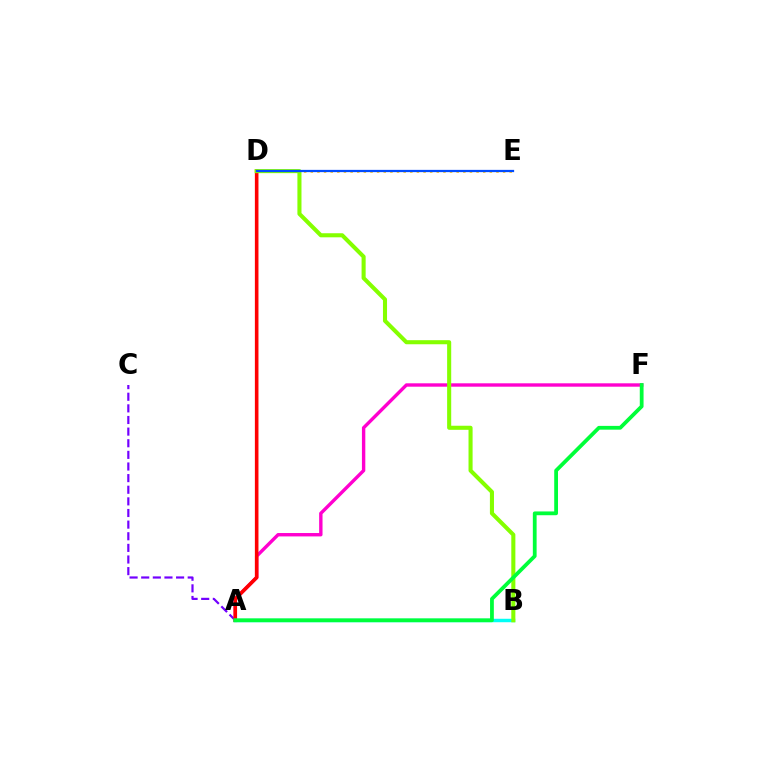{('A', 'C'): [{'color': '#7200ff', 'line_style': 'dashed', 'thickness': 1.58}], ('A', 'F'): [{'color': '#ff00cf', 'line_style': 'solid', 'thickness': 2.44}, {'color': '#00ff39', 'line_style': 'solid', 'thickness': 2.72}], ('A', 'D'): [{'color': '#ff0000', 'line_style': 'solid', 'thickness': 2.59}], ('A', 'B'): [{'color': '#00fff6', 'line_style': 'solid', 'thickness': 2.49}], ('D', 'E'): [{'color': '#ffbd00', 'line_style': 'dotted', 'thickness': 1.8}, {'color': '#004bff', 'line_style': 'solid', 'thickness': 1.62}], ('B', 'D'): [{'color': '#84ff00', 'line_style': 'solid', 'thickness': 2.93}]}